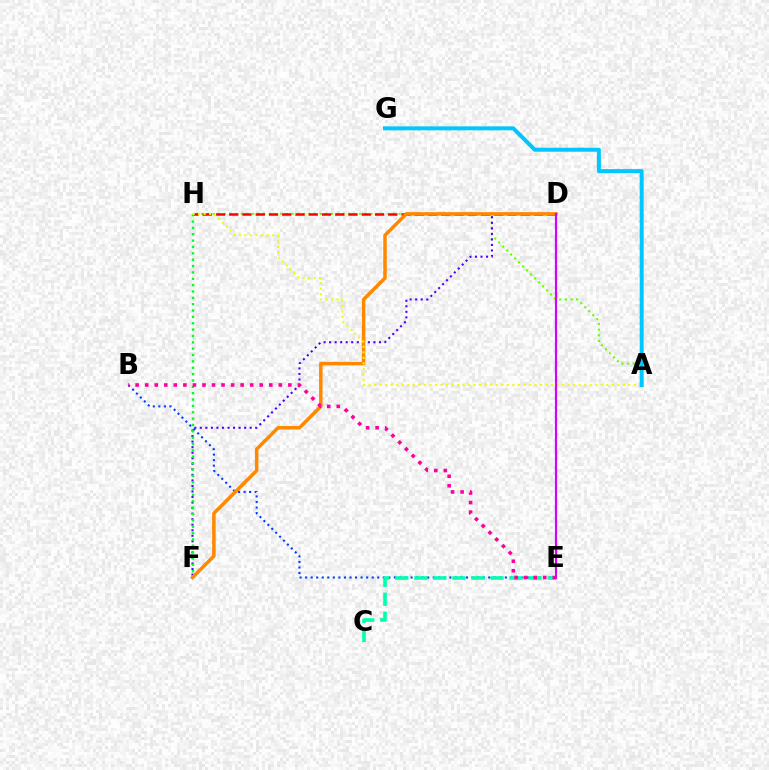{('A', 'H'): [{'color': '#66ff00', 'line_style': 'dotted', 'thickness': 1.53}, {'color': '#eeff00', 'line_style': 'dotted', 'thickness': 1.5}], ('B', 'E'): [{'color': '#003fff', 'line_style': 'dotted', 'thickness': 1.51}, {'color': '#ff00a0', 'line_style': 'dotted', 'thickness': 2.59}], ('C', 'E'): [{'color': '#00ffaf', 'line_style': 'dashed', 'thickness': 2.59}], ('D', 'F'): [{'color': '#4f00ff', 'line_style': 'dotted', 'thickness': 1.5}, {'color': '#ff8800', 'line_style': 'solid', 'thickness': 2.52}], ('D', 'H'): [{'color': '#ff0000', 'line_style': 'dashed', 'thickness': 1.8}], ('F', 'H'): [{'color': '#00ff27', 'line_style': 'dotted', 'thickness': 1.73}], ('D', 'E'): [{'color': '#d600ff', 'line_style': 'solid', 'thickness': 1.56}], ('A', 'G'): [{'color': '#00c7ff', 'line_style': 'solid', 'thickness': 2.87}]}